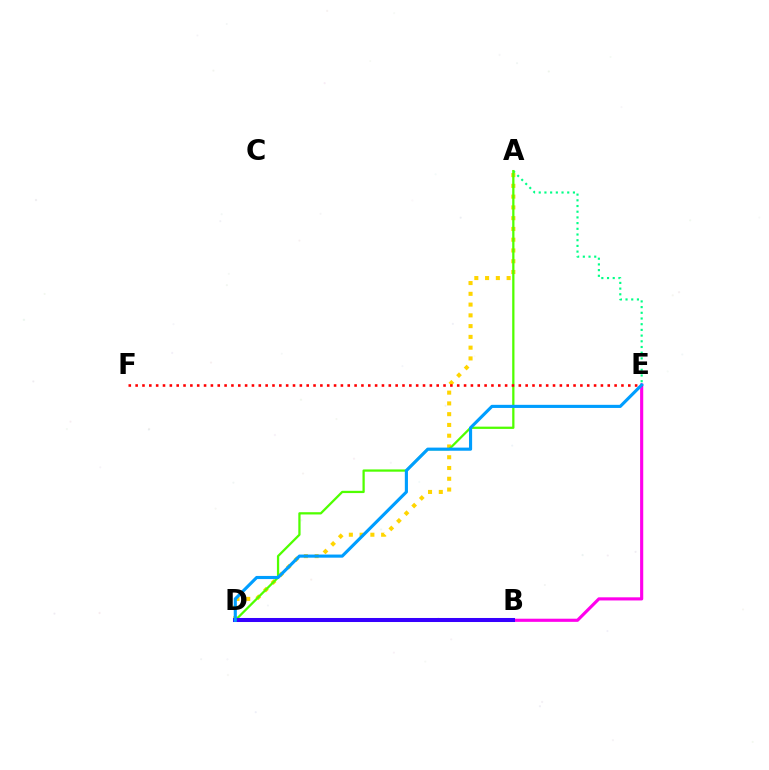{('A', 'E'): [{'color': '#00ff86', 'line_style': 'dotted', 'thickness': 1.55}], ('A', 'D'): [{'color': '#ffd500', 'line_style': 'dotted', 'thickness': 2.93}, {'color': '#4fff00', 'line_style': 'solid', 'thickness': 1.63}], ('B', 'E'): [{'color': '#ff00ed', 'line_style': 'solid', 'thickness': 2.26}], ('E', 'F'): [{'color': '#ff0000', 'line_style': 'dotted', 'thickness': 1.86}], ('B', 'D'): [{'color': '#3700ff', 'line_style': 'solid', 'thickness': 2.9}], ('D', 'E'): [{'color': '#009eff', 'line_style': 'solid', 'thickness': 2.25}]}